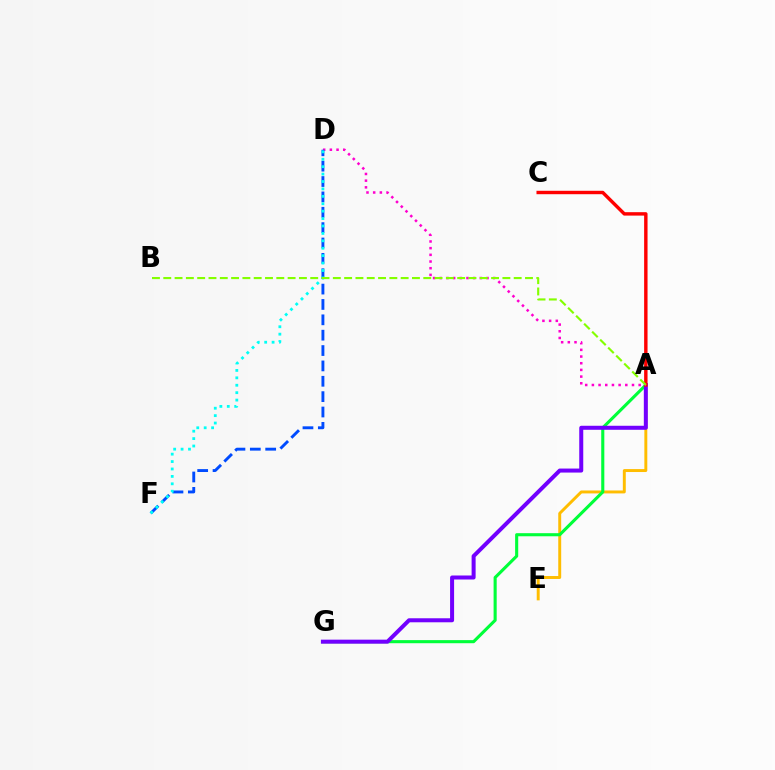{('A', 'E'): [{'color': '#ffbd00', 'line_style': 'solid', 'thickness': 2.11}], ('A', 'G'): [{'color': '#00ff39', 'line_style': 'solid', 'thickness': 2.23}, {'color': '#7200ff', 'line_style': 'solid', 'thickness': 2.89}], ('A', 'C'): [{'color': '#ff0000', 'line_style': 'solid', 'thickness': 2.46}], ('A', 'D'): [{'color': '#ff00cf', 'line_style': 'dotted', 'thickness': 1.82}], ('D', 'F'): [{'color': '#004bff', 'line_style': 'dashed', 'thickness': 2.09}, {'color': '#00fff6', 'line_style': 'dotted', 'thickness': 2.01}], ('A', 'B'): [{'color': '#84ff00', 'line_style': 'dashed', 'thickness': 1.54}]}